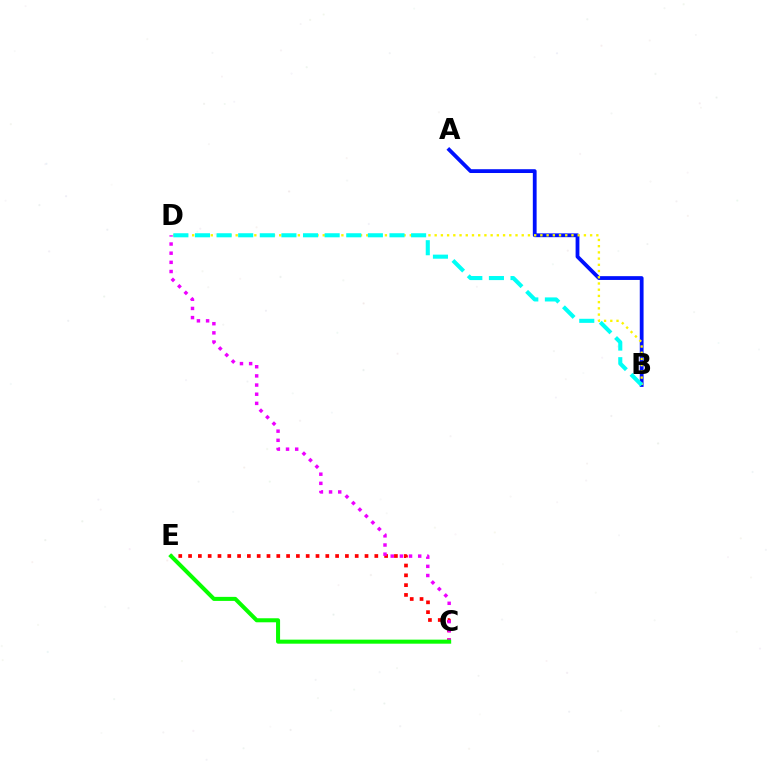{('A', 'B'): [{'color': '#0010ff', 'line_style': 'solid', 'thickness': 2.73}], ('C', 'E'): [{'color': '#ff0000', 'line_style': 'dotted', 'thickness': 2.66}, {'color': '#08ff00', 'line_style': 'solid', 'thickness': 2.91}], ('B', 'D'): [{'color': '#fcf500', 'line_style': 'dotted', 'thickness': 1.69}, {'color': '#00fff6', 'line_style': 'dashed', 'thickness': 2.94}], ('C', 'D'): [{'color': '#ee00ff', 'line_style': 'dotted', 'thickness': 2.49}]}